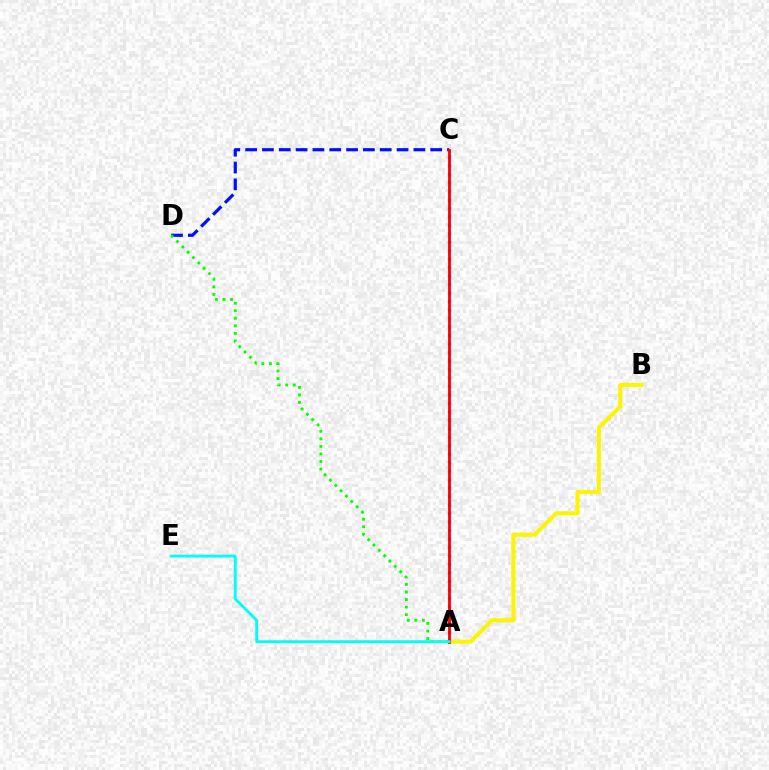{('A', 'B'): [{'color': '#fcf500', 'line_style': 'solid', 'thickness': 2.9}], ('C', 'D'): [{'color': '#0010ff', 'line_style': 'dashed', 'thickness': 2.29}], ('A', 'C'): [{'color': '#ee00ff', 'line_style': 'dotted', 'thickness': 2.3}, {'color': '#ff0000', 'line_style': 'solid', 'thickness': 2.03}], ('A', 'D'): [{'color': '#08ff00', 'line_style': 'dotted', 'thickness': 2.05}], ('A', 'E'): [{'color': '#00fff6', 'line_style': 'solid', 'thickness': 2.05}]}